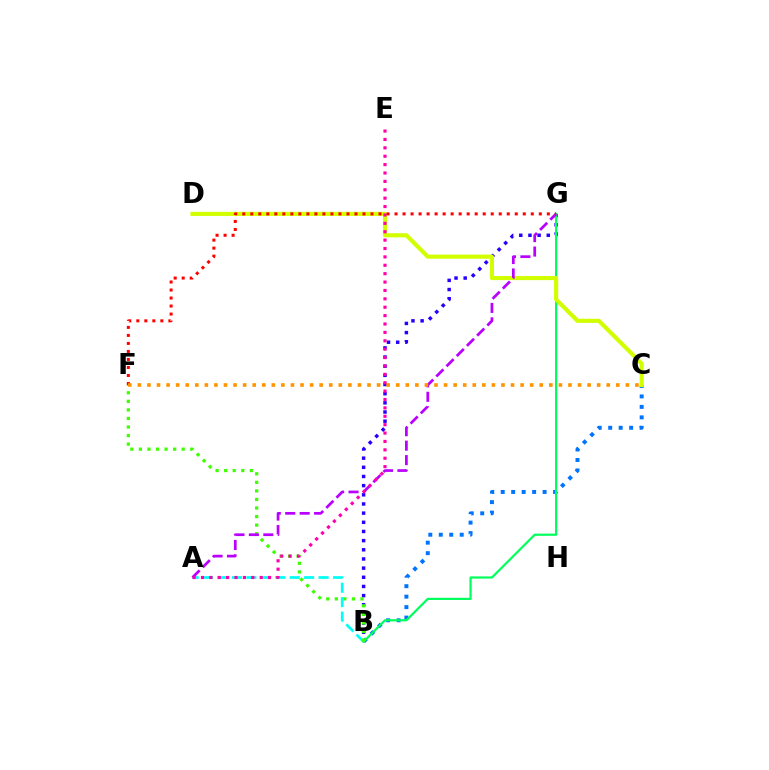{('B', 'G'): [{'color': '#2500ff', 'line_style': 'dotted', 'thickness': 2.49}, {'color': '#00ff5c', 'line_style': 'solid', 'thickness': 1.58}], ('B', 'C'): [{'color': '#0074ff', 'line_style': 'dotted', 'thickness': 2.85}], ('C', 'D'): [{'color': '#d1ff00', 'line_style': 'solid', 'thickness': 2.97}], ('A', 'B'): [{'color': '#00fff6', 'line_style': 'dashed', 'thickness': 1.96}], ('B', 'F'): [{'color': '#3dff00', 'line_style': 'dotted', 'thickness': 2.32}], ('A', 'G'): [{'color': '#b900ff', 'line_style': 'dashed', 'thickness': 1.96}], ('A', 'E'): [{'color': '#ff00ac', 'line_style': 'dotted', 'thickness': 2.28}], ('F', 'G'): [{'color': '#ff0000', 'line_style': 'dotted', 'thickness': 2.18}], ('C', 'F'): [{'color': '#ff9400', 'line_style': 'dotted', 'thickness': 2.6}]}